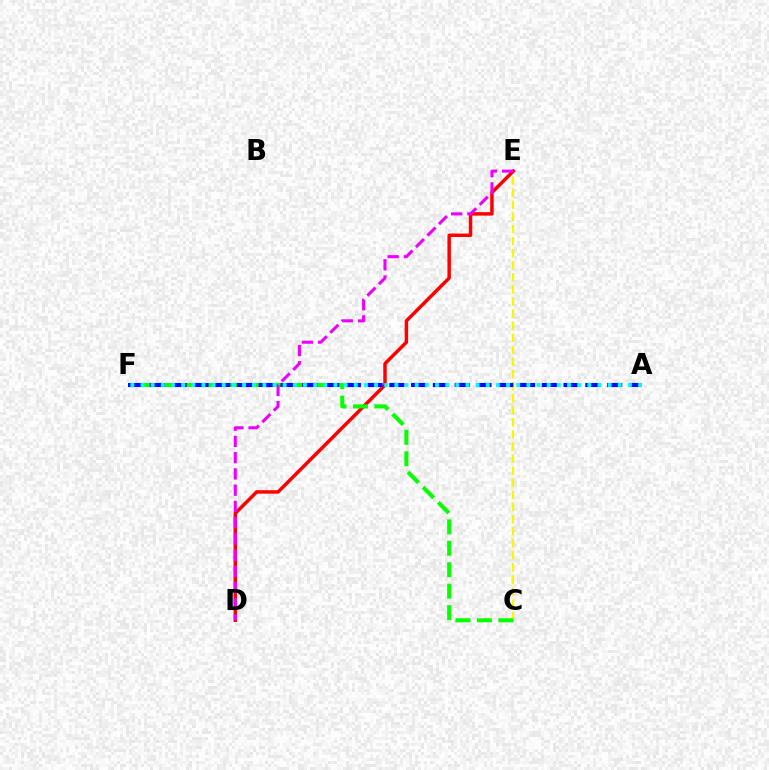{('C', 'E'): [{'color': '#fcf500', 'line_style': 'dashed', 'thickness': 1.64}], ('D', 'E'): [{'color': '#ff0000', 'line_style': 'solid', 'thickness': 2.49}, {'color': '#ee00ff', 'line_style': 'dashed', 'thickness': 2.21}], ('C', 'F'): [{'color': '#08ff00', 'line_style': 'dashed', 'thickness': 2.91}], ('A', 'F'): [{'color': '#0010ff', 'line_style': 'dashed', 'thickness': 2.96}, {'color': '#00fff6', 'line_style': 'dotted', 'thickness': 2.76}]}